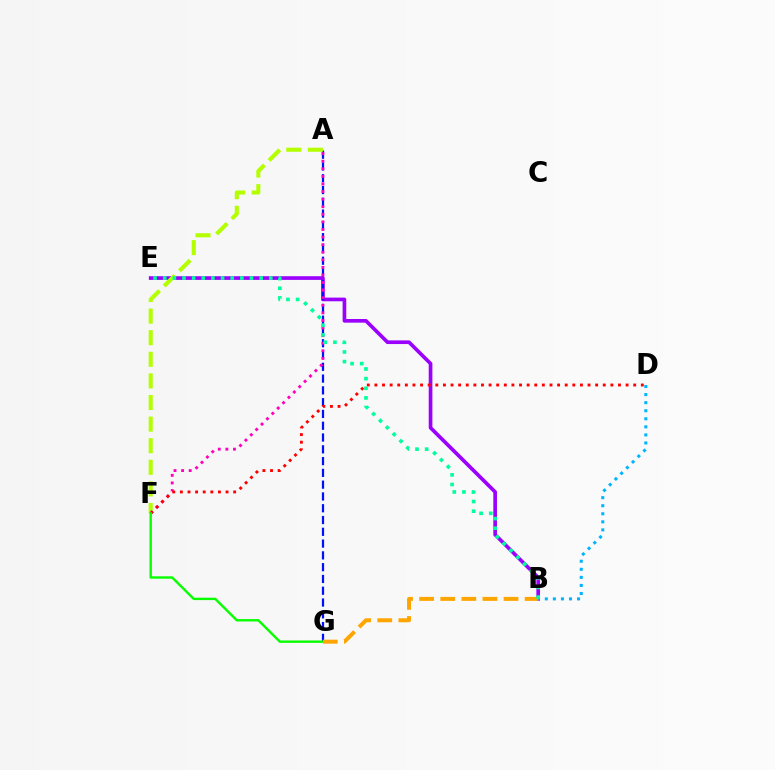{('B', 'E'): [{'color': '#9b00ff', 'line_style': 'solid', 'thickness': 2.64}, {'color': '#00ff9d', 'line_style': 'dotted', 'thickness': 2.62}], ('A', 'G'): [{'color': '#0010ff', 'line_style': 'dashed', 'thickness': 1.6}], ('A', 'F'): [{'color': '#b3ff00', 'line_style': 'dashed', 'thickness': 2.93}, {'color': '#ff00bd', 'line_style': 'dotted', 'thickness': 2.06}], ('D', 'F'): [{'color': '#ff0000', 'line_style': 'dotted', 'thickness': 2.07}], ('F', 'G'): [{'color': '#08ff00', 'line_style': 'solid', 'thickness': 1.72}], ('B', 'D'): [{'color': '#00b5ff', 'line_style': 'dotted', 'thickness': 2.19}], ('B', 'G'): [{'color': '#ffa500', 'line_style': 'dashed', 'thickness': 2.87}]}